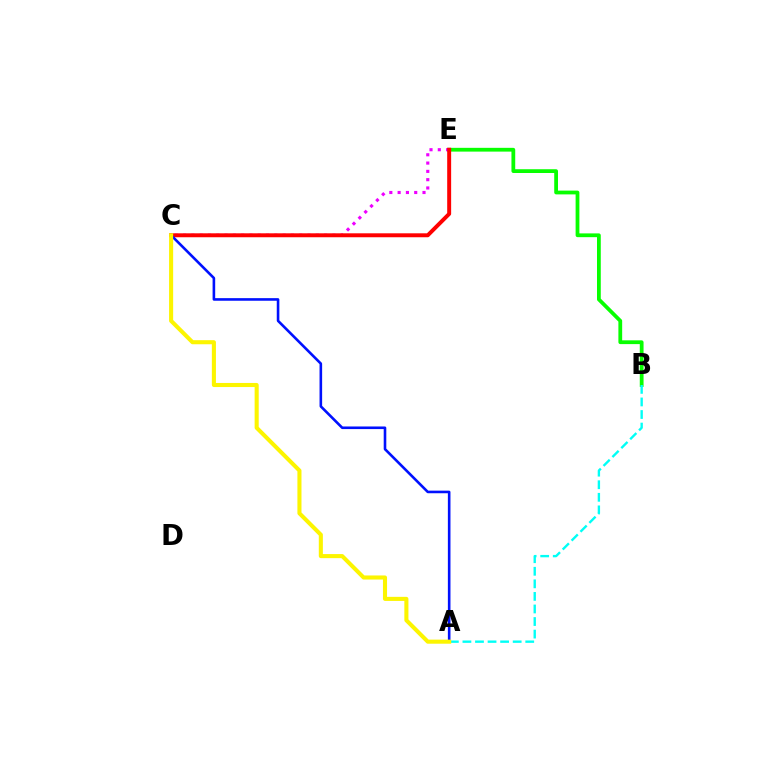{('B', 'E'): [{'color': '#08ff00', 'line_style': 'solid', 'thickness': 2.72}], ('C', 'E'): [{'color': '#ee00ff', 'line_style': 'dotted', 'thickness': 2.25}, {'color': '#ff0000', 'line_style': 'solid', 'thickness': 2.84}], ('A', 'C'): [{'color': '#0010ff', 'line_style': 'solid', 'thickness': 1.87}, {'color': '#fcf500', 'line_style': 'solid', 'thickness': 2.93}], ('A', 'B'): [{'color': '#00fff6', 'line_style': 'dashed', 'thickness': 1.71}]}